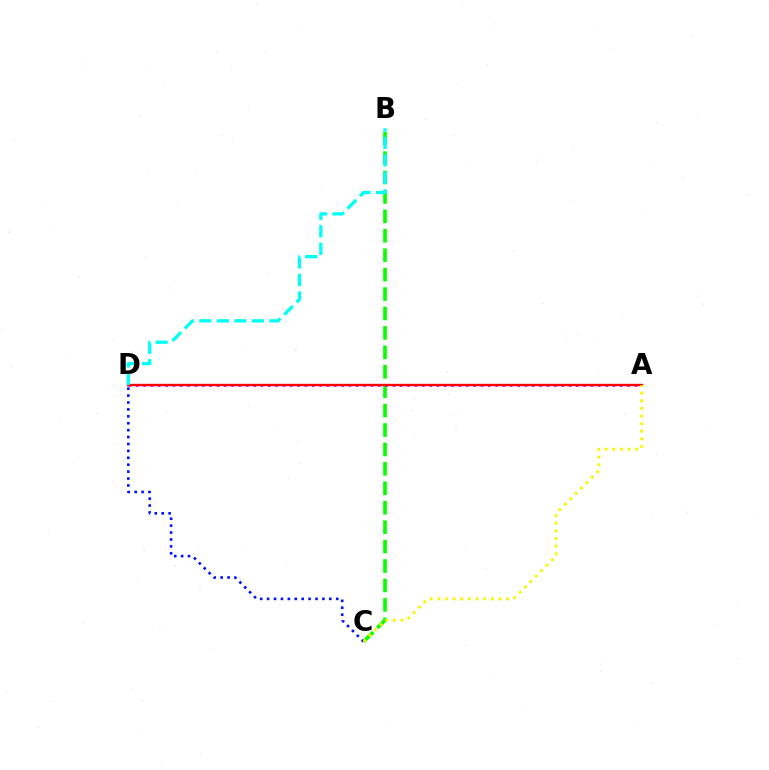{('B', 'C'): [{'color': '#08ff00', 'line_style': 'dashed', 'thickness': 2.64}], ('C', 'D'): [{'color': '#0010ff', 'line_style': 'dotted', 'thickness': 1.88}], ('A', 'D'): [{'color': '#ee00ff', 'line_style': 'dotted', 'thickness': 1.99}, {'color': '#ff0000', 'line_style': 'solid', 'thickness': 1.69}], ('B', 'D'): [{'color': '#00fff6', 'line_style': 'dashed', 'thickness': 2.38}], ('A', 'C'): [{'color': '#fcf500', 'line_style': 'dotted', 'thickness': 2.07}]}